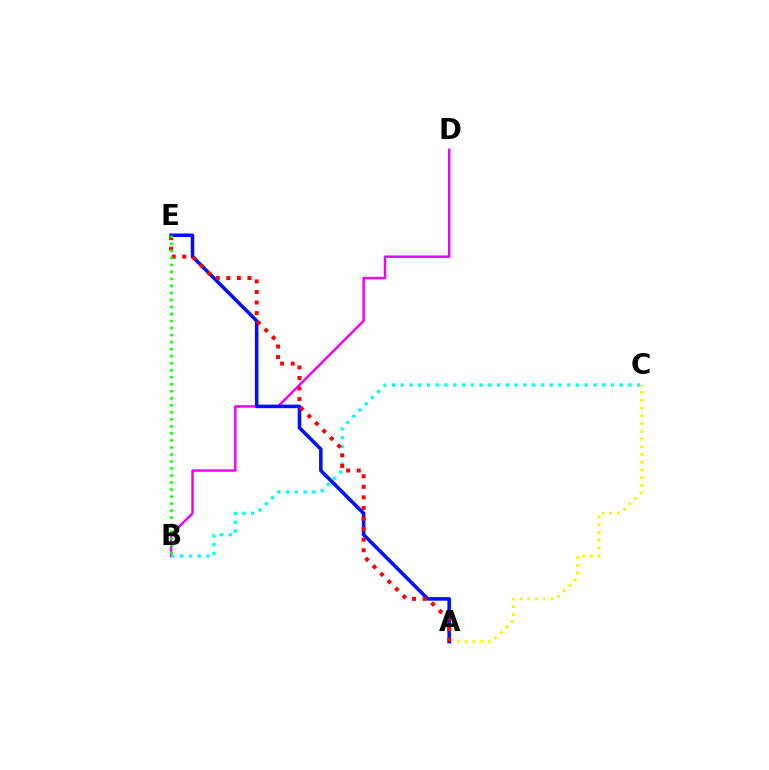{('A', 'C'): [{'color': '#fcf500', 'line_style': 'dotted', 'thickness': 2.1}], ('B', 'D'): [{'color': '#ee00ff', 'line_style': 'solid', 'thickness': 1.77}], ('B', 'C'): [{'color': '#00fff6', 'line_style': 'dotted', 'thickness': 2.38}], ('A', 'E'): [{'color': '#0010ff', 'line_style': 'solid', 'thickness': 2.57}, {'color': '#ff0000', 'line_style': 'dotted', 'thickness': 2.87}], ('B', 'E'): [{'color': '#08ff00', 'line_style': 'dotted', 'thickness': 1.91}]}